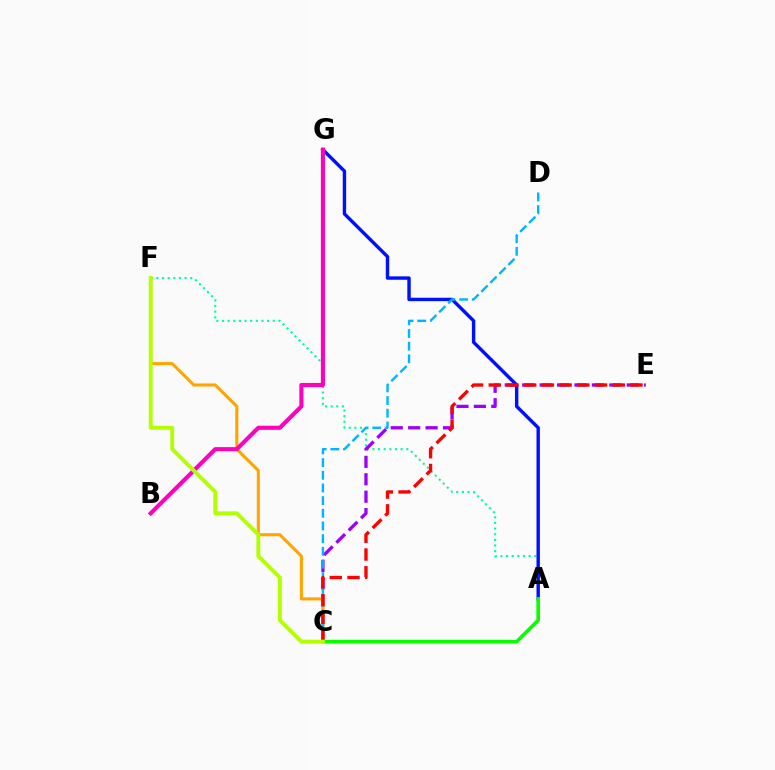{('A', 'F'): [{'color': '#00ff9d', 'line_style': 'dotted', 'thickness': 1.53}], ('C', 'E'): [{'color': '#9b00ff', 'line_style': 'dashed', 'thickness': 2.37}, {'color': '#ff0000', 'line_style': 'dashed', 'thickness': 2.41}], ('C', 'F'): [{'color': '#ffa500', 'line_style': 'solid', 'thickness': 2.22}, {'color': '#b3ff00', 'line_style': 'solid', 'thickness': 2.8}], ('A', 'G'): [{'color': '#0010ff', 'line_style': 'solid', 'thickness': 2.45}], ('C', 'D'): [{'color': '#00b5ff', 'line_style': 'dashed', 'thickness': 1.72}], ('A', 'C'): [{'color': '#08ff00', 'line_style': 'solid', 'thickness': 2.6}], ('B', 'G'): [{'color': '#ff00bd', 'line_style': 'solid', 'thickness': 2.96}]}